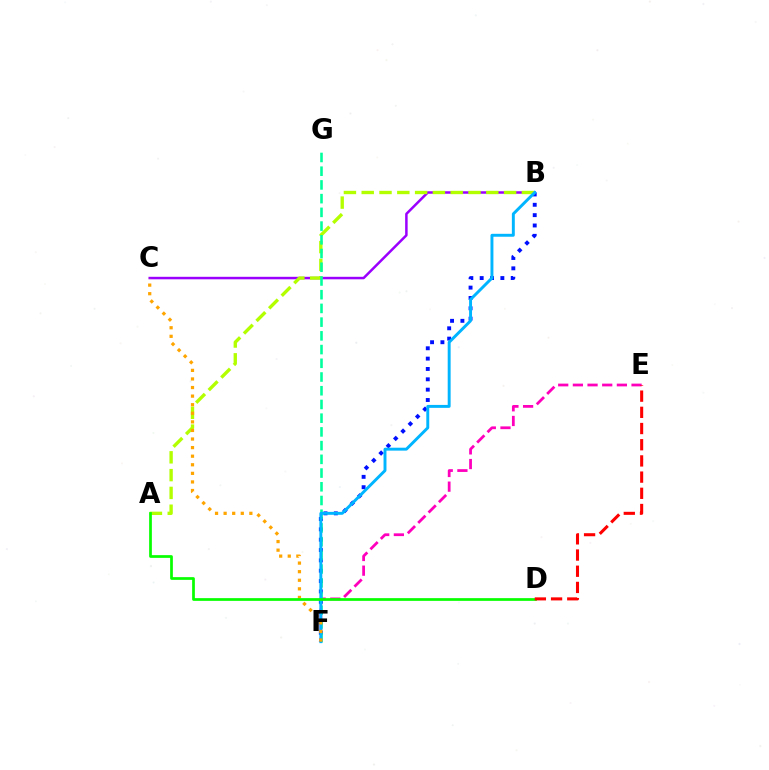{('B', 'C'): [{'color': '#9b00ff', 'line_style': 'solid', 'thickness': 1.8}], ('E', 'F'): [{'color': '#ff00bd', 'line_style': 'dashed', 'thickness': 1.99}], ('B', 'F'): [{'color': '#0010ff', 'line_style': 'dotted', 'thickness': 2.81}, {'color': '#00b5ff', 'line_style': 'solid', 'thickness': 2.11}], ('A', 'B'): [{'color': '#b3ff00', 'line_style': 'dashed', 'thickness': 2.42}], ('F', 'G'): [{'color': '#00ff9d', 'line_style': 'dashed', 'thickness': 1.86}], ('C', 'F'): [{'color': '#ffa500', 'line_style': 'dotted', 'thickness': 2.33}], ('A', 'D'): [{'color': '#08ff00', 'line_style': 'solid', 'thickness': 1.96}], ('D', 'E'): [{'color': '#ff0000', 'line_style': 'dashed', 'thickness': 2.2}]}